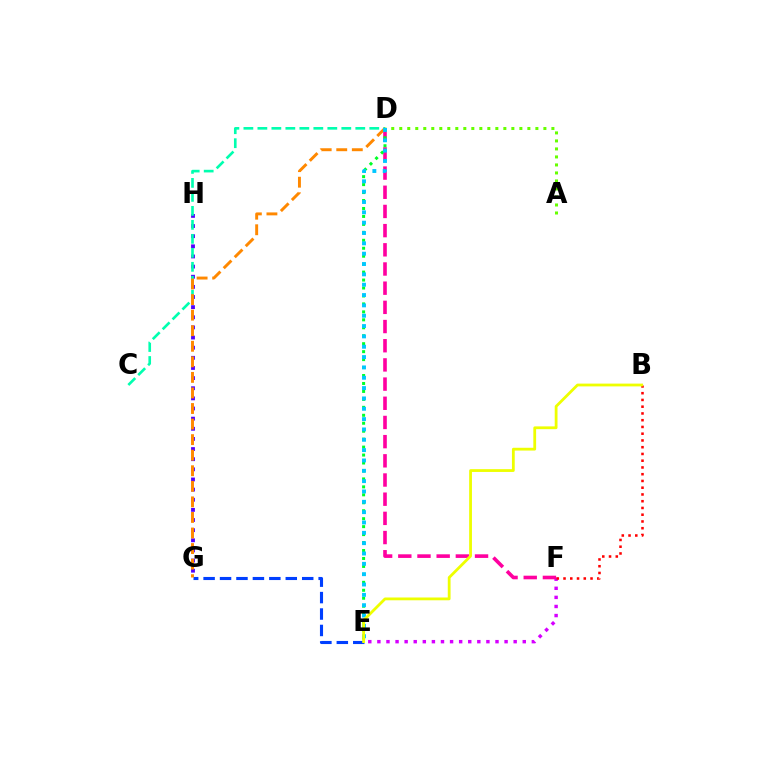{('A', 'D'): [{'color': '#66ff00', 'line_style': 'dotted', 'thickness': 2.18}], ('E', 'F'): [{'color': '#d600ff', 'line_style': 'dotted', 'thickness': 2.47}], ('D', 'F'): [{'color': '#ff00a0', 'line_style': 'dashed', 'thickness': 2.61}], ('D', 'E'): [{'color': '#00ff27', 'line_style': 'dotted', 'thickness': 2.16}, {'color': '#00c7ff', 'line_style': 'dotted', 'thickness': 2.81}], ('G', 'H'): [{'color': '#4f00ff', 'line_style': 'dotted', 'thickness': 2.75}], ('E', 'G'): [{'color': '#003fff', 'line_style': 'dashed', 'thickness': 2.23}], ('C', 'D'): [{'color': '#00ffaf', 'line_style': 'dashed', 'thickness': 1.9}], ('B', 'F'): [{'color': '#ff0000', 'line_style': 'dotted', 'thickness': 1.83}], ('D', 'G'): [{'color': '#ff8800', 'line_style': 'dashed', 'thickness': 2.11}], ('B', 'E'): [{'color': '#eeff00', 'line_style': 'solid', 'thickness': 2.01}]}